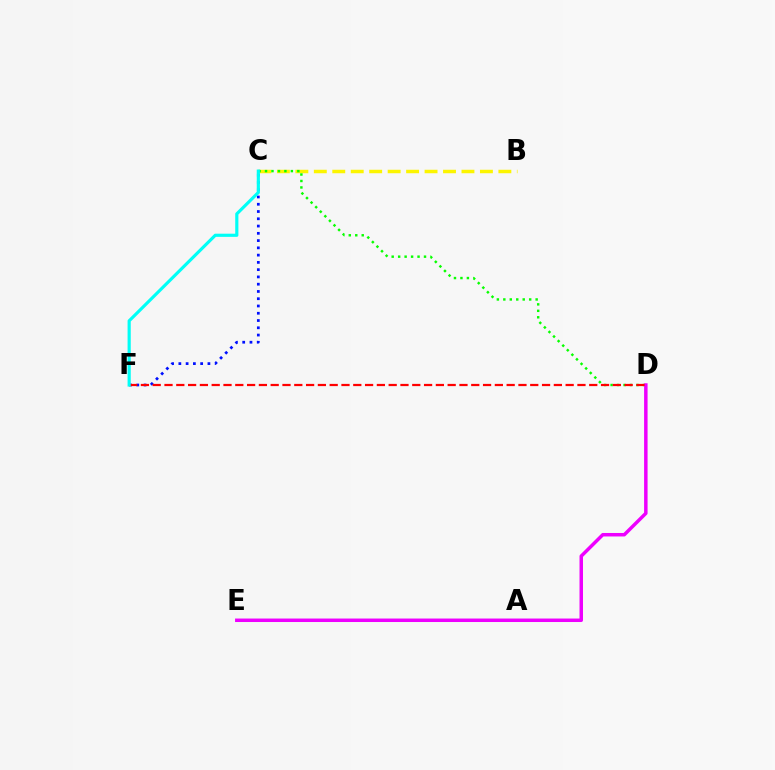{('B', 'C'): [{'color': '#fcf500', 'line_style': 'dashed', 'thickness': 2.51}], ('C', 'F'): [{'color': '#0010ff', 'line_style': 'dotted', 'thickness': 1.97}, {'color': '#00fff6', 'line_style': 'solid', 'thickness': 2.28}], ('C', 'D'): [{'color': '#08ff00', 'line_style': 'dotted', 'thickness': 1.76}], ('D', 'E'): [{'color': '#ee00ff', 'line_style': 'solid', 'thickness': 2.51}], ('D', 'F'): [{'color': '#ff0000', 'line_style': 'dashed', 'thickness': 1.6}]}